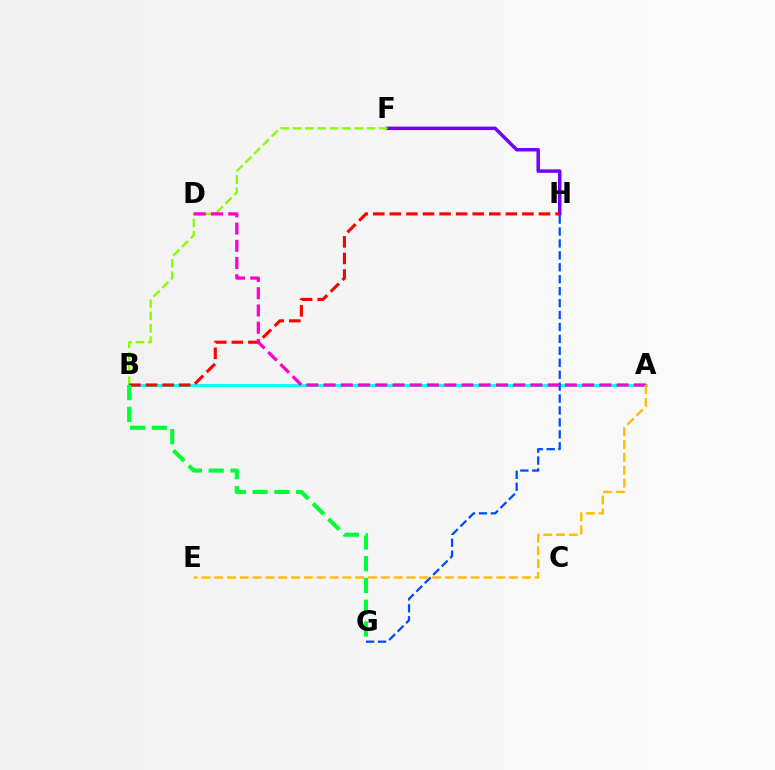{('F', 'H'): [{'color': '#7200ff', 'line_style': 'solid', 'thickness': 2.49}], ('B', 'F'): [{'color': '#84ff00', 'line_style': 'dashed', 'thickness': 1.67}], ('A', 'B'): [{'color': '#00fff6', 'line_style': 'solid', 'thickness': 2.06}], ('G', 'H'): [{'color': '#004bff', 'line_style': 'dashed', 'thickness': 1.62}], ('B', 'H'): [{'color': '#ff0000', 'line_style': 'dashed', 'thickness': 2.25}], ('A', 'D'): [{'color': '#ff00cf', 'line_style': 'dashed', 'thickness': 2.34}], ('B', 'G'): [{'color': '#00ff39', 'line_style': 'dashed', 'thickness': 2.96}], ('A', 'E'): [{'color': '#ffbd00', 'line_style': 'dashed', 'thickness': 1.74}]}